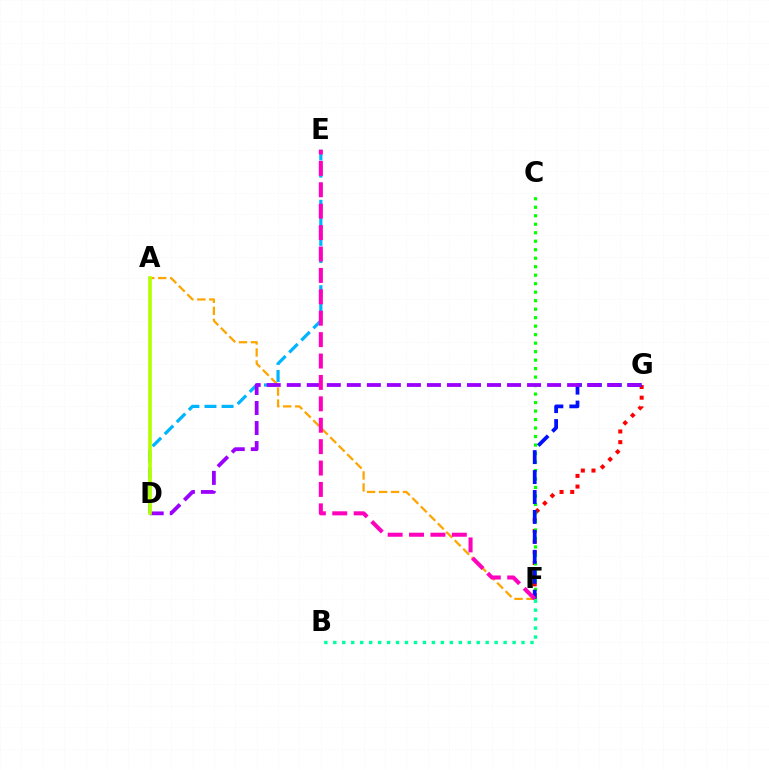{('F', 'G'): [{'color': '#ff0000', 'line_style': 'dotted', 'thickness': 2.9}, {'color': '#0010ff', 'line_style': 'dashed', 'thickness': 2.71}], ('D', 'E'): [{'color': '#00b5ff', 'line_style': 'dashed', 'thickness': 2.32}], ('A', 'F'): [{'color': '#ffa500', 'line_style': 'dashed', 'thickness': 1.63}], ('B', 'F'): [{'color': '#00ff9d', 'line_style': 'dotted', 'thickness': 2.44}], ('C', 'F'): [{'color': '#08ff00', 'line_style': 'dotted', 'thickness': 2.31}], ('D', 'G'): [{'color': '#9b00ff', 'line_style': 'dashed', 'thickness': 2.72}], ('A', 'D'): [{'color': '#b3ff00', 'line_style': 'solid', 'thickness': 2.63}], ('E', 'F'): [{'color': '#ff00bd', 'line_style': 'dashed', 'thickness': 2.91}]}